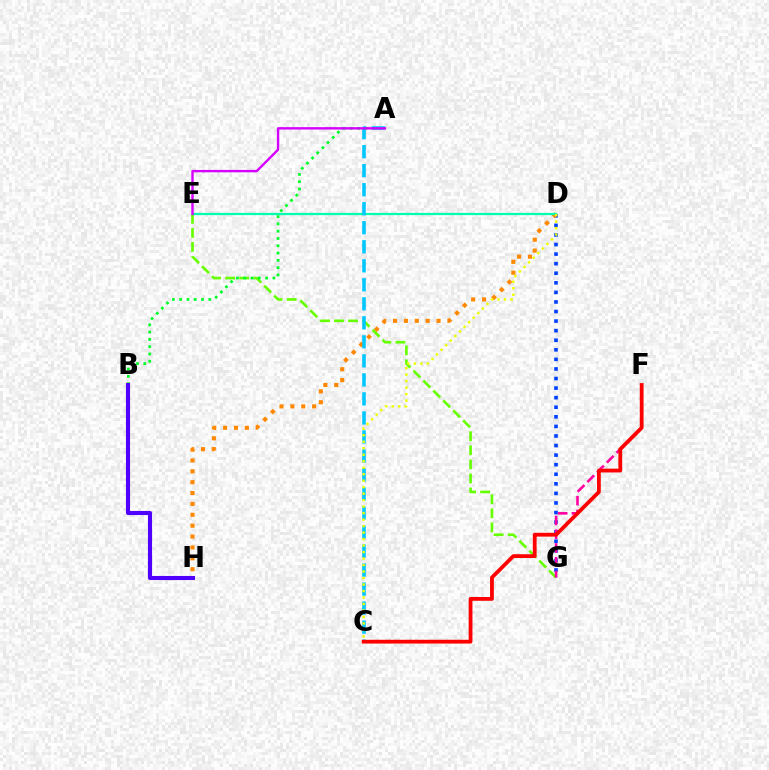{('D', 'G'): [{'color': '#003fff', 'line_style': 'dotted', 'thickness': 2.6}], ('D', 'H'): [{'color': '#ff8800', 'line_style': 'dotted', 'thickness': 2.96}], ('E', 'G'): [{'color': '#66ff00', 'line_style': 'dashed', 'thickness': 1.91}], ('D', 'E'): [{'color': '#00ffaf', 'line_style': 'solid', 'thickness': 1.63}], ('A', 'B'): [{'color': '#00ff27', 'line_style': 'dotted', 'thickness': 1.98}], ('A', 'C'): [{'color': '#00c7ff', 'line_style': 'dashed', 'thickness': 2.58}], ('B', 'H'): [{'color': '#4f00ff', 'line_style': 'solid', 'thickness': 2.95}], ('F', 'G'): [{'color': '#ff00a0', 'line_style': 'dashed', 'thickness': 1.87}], ('A', 'E'): [{'color': '#d600ff', 'line_style': 'solid', 'thickness': 1.72}], ('C', 'F'): [{'color': '#ff0000', 'line_style': 'solid', 'thickness': 2.73}], ('C', 'D'): [{'color': '#eeff00', 'line_style': 'dotted', 'thickness': 1.76}]}